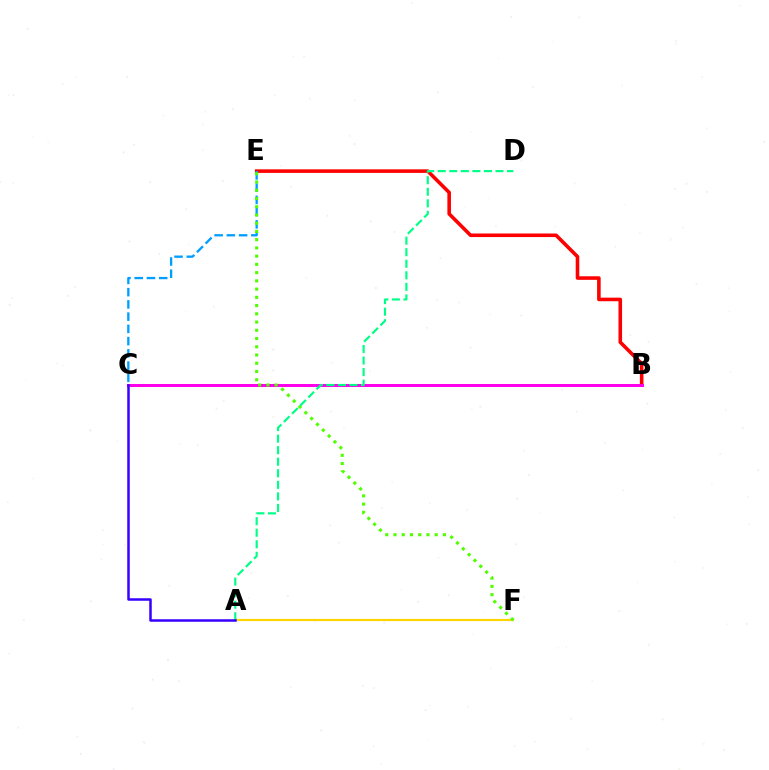{('B', 'E'): [{'color': '#ff0000', 'line_style': 'solid', 'thickness': 2.58}], ('A', 'F'): [{'color': '#ffd500', 'line_style': 'solid', 'thickness': 1.54}], ('B', 'C'): [{'color': '#ff00ed', 'line_style': 'solid', 'thickness': 2.16}], ('C', 'E'): [{'color': '#009eff', 'line_style': 'dashed', 'thickness': 1.66}], ('E', 'F'): [{'color': '#4fff00', 'line_style': 'dotted', 'thickness': 2.24}], ('A', 'D'): [{'color': '#00ff86', 'line_style': 'dashed', 'thickness': 1.57}], ('A', 'C'): [{'color': '#3700ff', 'line_style': 'solid', 'thickness': 1.81}]}